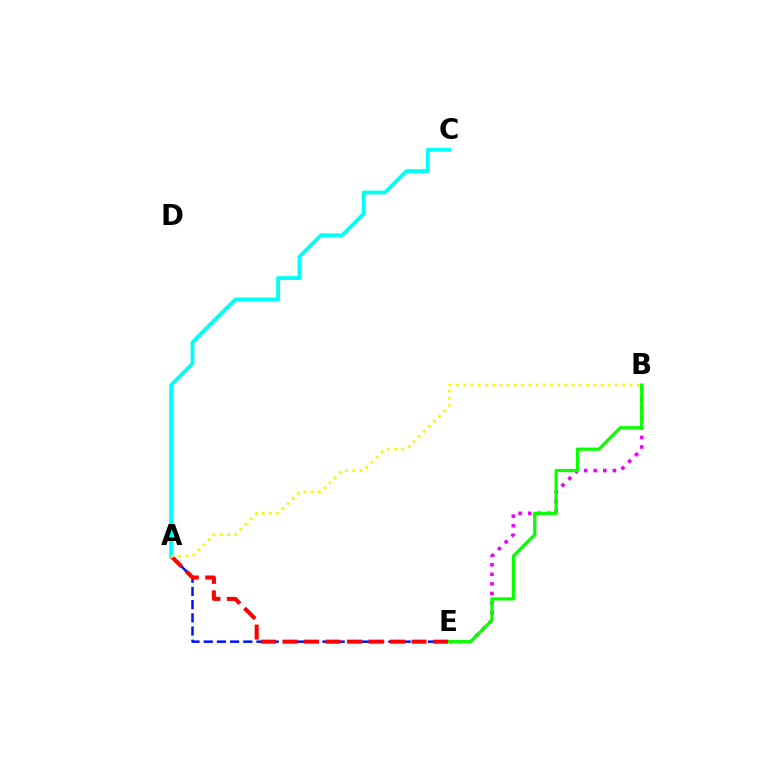{('B', 'E'): [{'color': '#ee00ff', 'line_style': 'dotted', 'thickness': 2.6}, {'color': '#08ff00', 'line_style': 'solid', 'thickness': 2.31}], ('A', 'E'): [{'color': '#0010ff', 'line_style': 'dashed', 'thickness': 1.79}, {'color': '#ff0000', 'line_style': 'dashed', 'thickness': 2.92}], ('A', 'C'): [{'color': '#00fff6', 'line_style': 'solid', 'thickness': 2.74}], ('A', 'B'): [{'color': '#fcf500', 'line_style': 'dotted', 'thickness': 1.96}]}